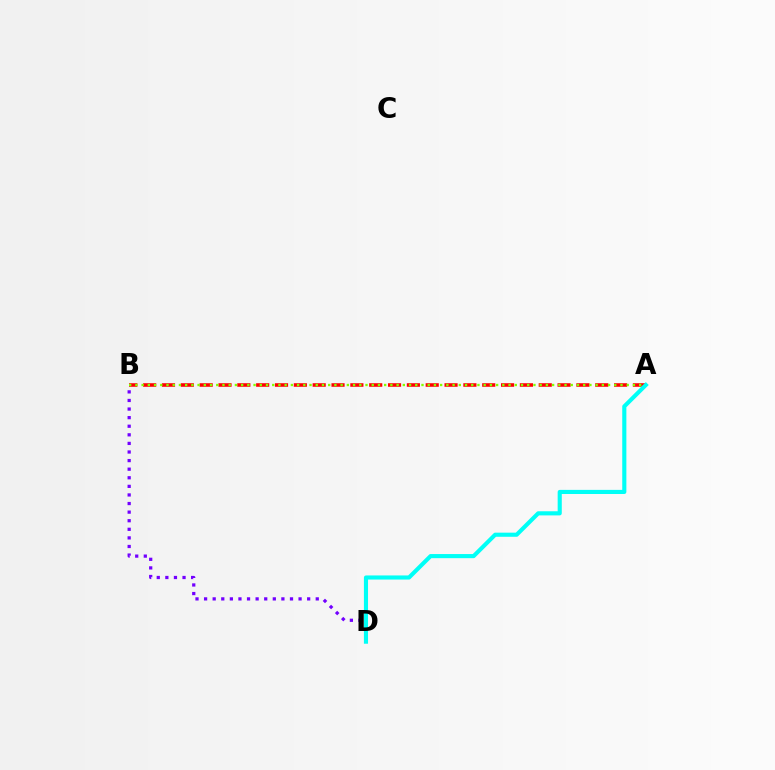{('A', 'B'): [{'color': '#ff0000', 'line_style': 'dashed', 'thickness': 2.56}, {'color': '#84ff00', 'line_style': 'dotted', 'thickness': 1.69}], ('B', 'D'): [{'color': '#7200ff', 'line_style': 'dotted', 'thickness': 2.33}], ('A', 'D'): [{'color': '#00fff6', 'line_style': 'solid', 'thickness': 2.97}]}